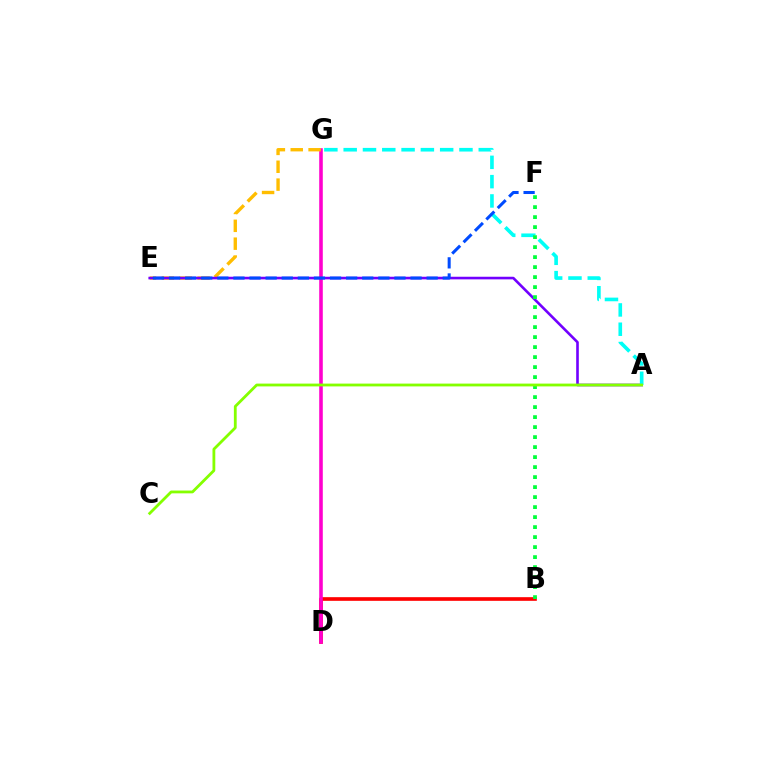{('B', 'D'): [{'color': '#ff0000', 'line_style': 'solid', 'thickness': 2.64}], ('D', 'G'): [{'color': '#ff00cf', 'line_style': 'solid', 'thickness': 2.57}], ('E', 'G'): [{'color': '#ffbd00', 'line_style': 'dashed', 'thickness': 2.43}], ('A', 'E'): [{'color': '#7200ff', 'line_style': 'solid', 'thickness': 1.88}], ('A', 'G'): [{'color': '#00fff6', 'line_style': 'dashed', 'thickness': 2.62}], ('E', 'F'): [{'color': '#004bff', 'line_style': 'dashed', 'thickness': 2.19}], ('B', 'F'): [{'color': '#00ff39', 'line_style': 'dotted', 'thickness': 2.72}], ('A', 'C'): [{'color': '#84ff00', 'line_style': 'solid', 'thickness': 2.02}]}